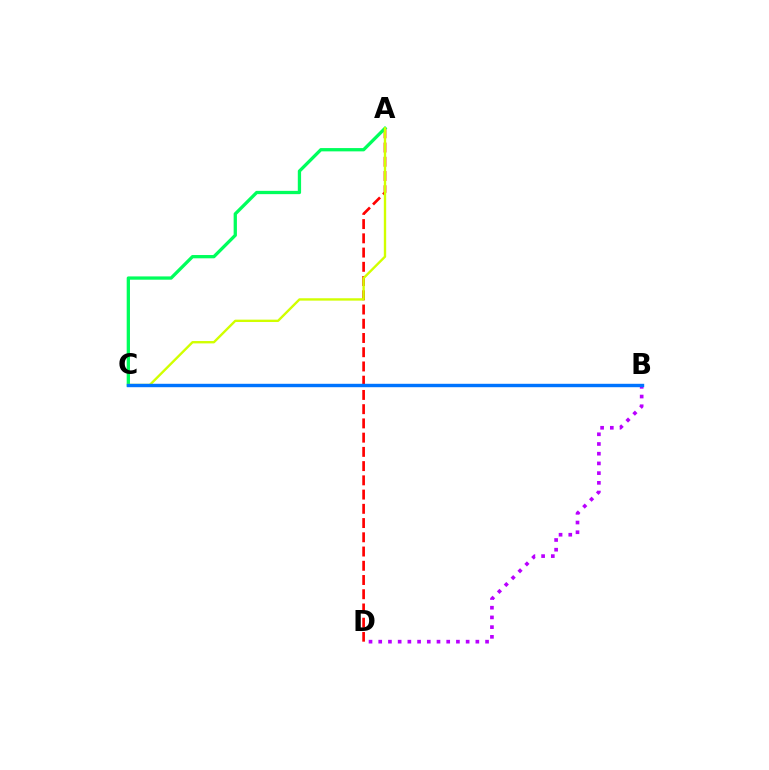{('A', 'D'): [{'color': '#ff0000', 'line_style': 'dashed', 'thickness': 1.93}], ('A', 'C'): [{'color': '#00ff5c', 'line_style': 'solid', 'thickness': 2.37}, {'color': '#d1ff00', 'line_style': 'solid', 'thickness': 1.7}], ('B', 'D'): [{'color': '#b900ff', 'line_style': 'dotted', 'thickness': 2.64}], ('B', 'C'): [{'color': '#0074ff', 'line_style': 'solid', 'thickness': 2.46}]}